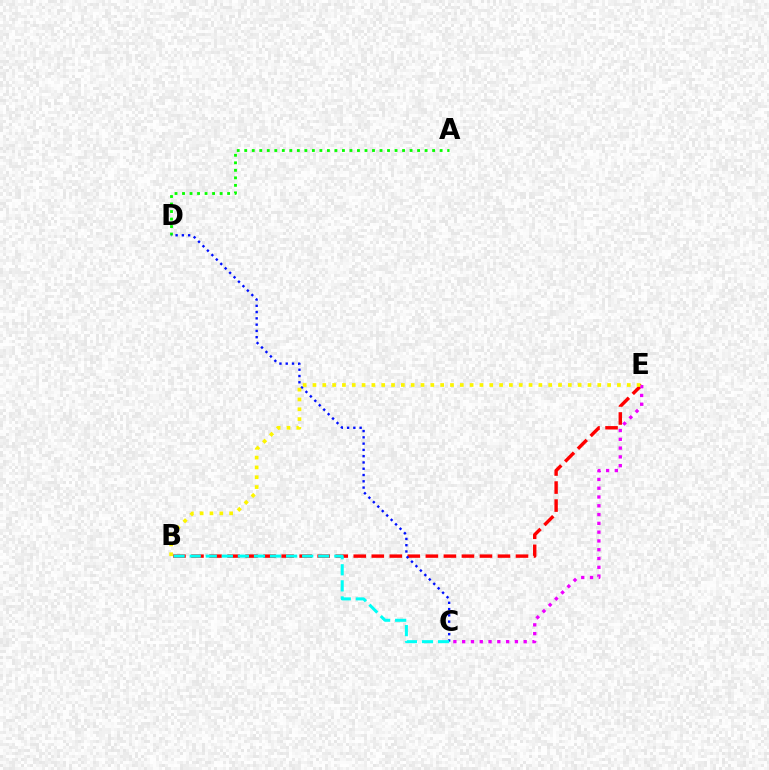{('A', 'D'): [{'color': '#08ff00', 'line_style': 'dotted', 'thickness': 2.04}], ('B', 'E'): [{'color': '#ff0000', 'line_style': 'dashed', 'thickness': 2.45}, {'color': '#fcf500', 'line_style': 'dotted', 'thickness': 2.67}], ('C', 'E'): [{'color': '#ee00ff', 'line_style': 'dotted', 'thickness': 2.39}], ('C', 'D'): [{'color': '#0010ff', 'line_style': 'dotted', 'thickness': 1.71}], ('B', 'C'): [{'color': '#00fff6', 'line_style': 'dashed', 'thickness': 2.18}]}